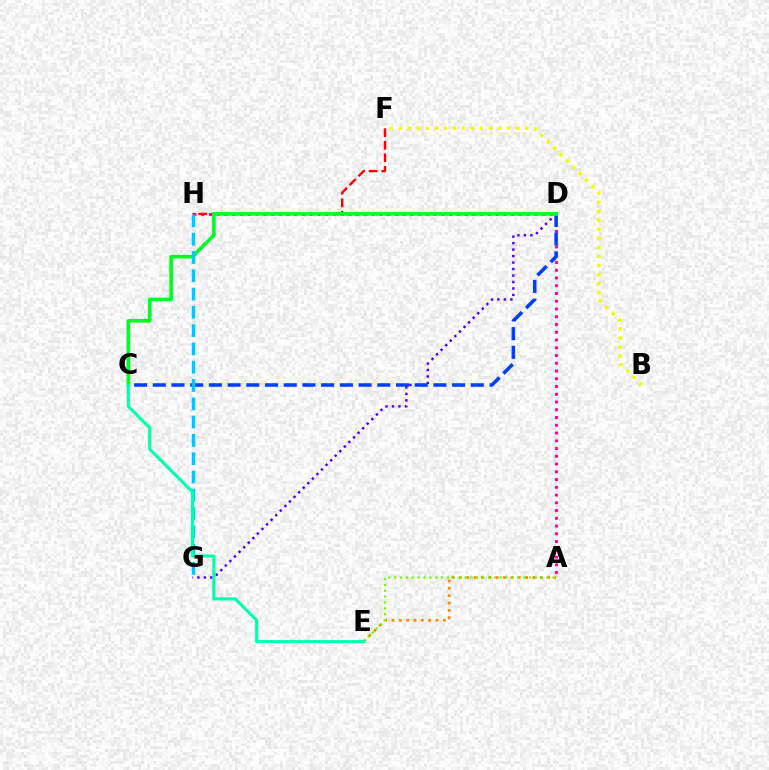{('B', 'F'): [{'color': '#eeff00', 'line_style': 'dotted', 'thickness': 2.46}], ('A', 'D'): [{'color': '#ff00a0', 'line_style': 'dotted', 'thickness': 2.11}], ('D', 'H'): [{'color': '#d600ff', 'line_style': 'dotted', 'thickness': 2.11}], ('D', 'G'): [{'color': '#4f00ff', 'line_style': 'dotted', 'thickness': 1.76}], ('F', 'H'): [{'color': '#ff0000', 'line_style': 'dashed', 'thickness': 1.7}], ('A', 'E'): [{'color': '#ff8800', 'line_style': 'dotted', 'thickness': 2.0}, {'color': '#66ff00', 'line_style': 'dotted', 'thickness': 1.59}], ('C', 'D'): [{'color': '#003fff', 'line_style': 'dashed', 'thickness': 2.54}, {'color': '#00ff27', 'line_style': 'solid', 'thickness': 2.65}], ('G', 'H'): [{'color': '#00c7ff', 'line_style': 'dashed', 'thickness': 2.48}], ('C', 'E'): [{'color': '#00ffaf', 'line_style': 'solid', 'thickness': 2.25}]}